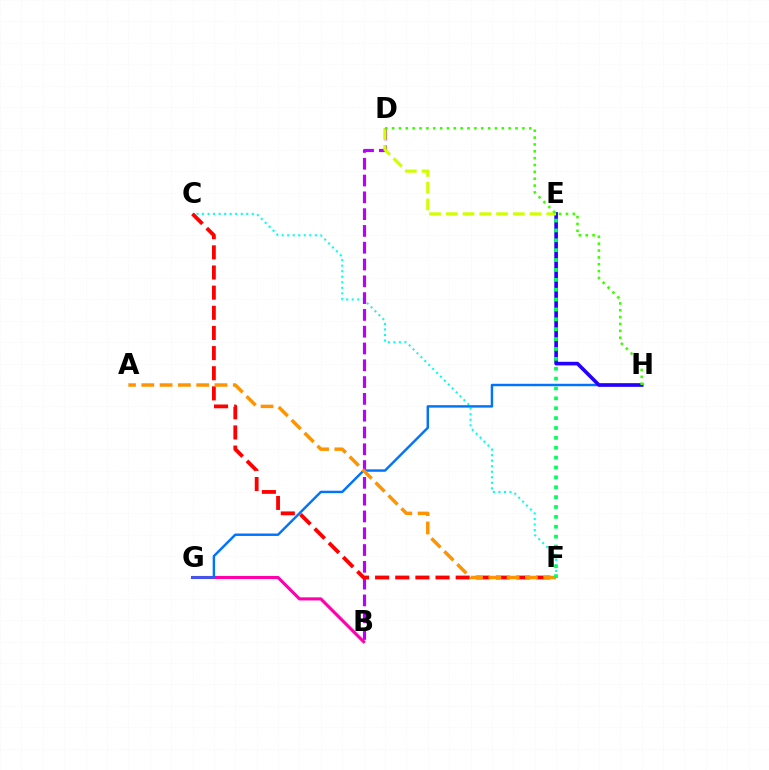{('C', 'F'): [{'color': '#00fff6', 'line_style': 'dotted', 'thickness': 1.5}, {'color': '#ff0000', 'line_style': 'dashed', 'thickness': 2.74}], ('B', 'G'): [{'color': '#ff00ac', 'line_style': 'solid', 'thickness': 2.23}], ('G', 'H'): [{'color': '#0074ff', 'line_style': 'solid', 'thickness': 1.76}], ('B', 'D'): [{'color': '#b900ff', 'line_style': 'dashed', 'thickness': 2.28}], ('E', 'H'): [{'color': '#2500ff', 'line_style': 'solid', 'thickness': 2.61}], ('A', 'F'): [{'color': '#ff9400', 'line_style': 'dashed', 'thickness': 2.49}], ('D', 'E'): [{'color': '#d1ff00', 'line_style': 'dashed', 'thickness': 2.28}], ('E', 'F'): [{'color': '#00ff5c', 'line_style': 'dotted', 'thickness': 2.68}], ('D', 'H'): [{'color': '#3dff00', 'line_style': 'dotted', 'thickness': 1.86}]}